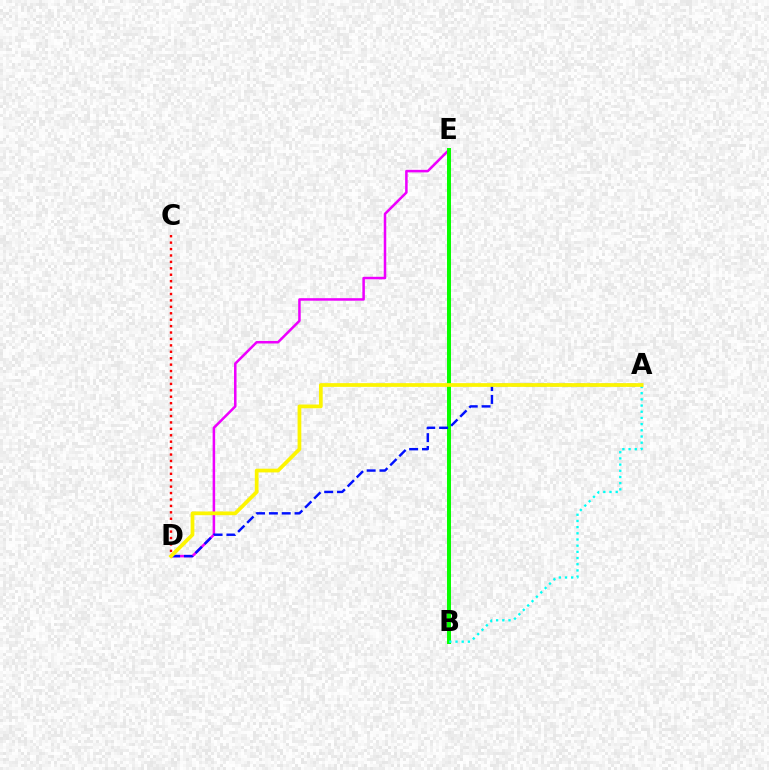{('D', 'E'): [{'color': '#ee00ff', 'line_style': 'solid', 'thickness': 1.82}], ('B', 'E'): [{'color': '#08ff00', 'line_style': 'solid', 'thickness': 2.87}], ('A', 'B'): [{'color': '#00fff6', 'line_style': 'dotted', 'thickness': 1.68}], ('A', 'D'): [{'color': '#0010ff', 'line_style': 'dashed', 'thickness': 1.74}, {'color': '#fcf500', 'line_style': 'solid', 'thickness': 2.68}], ('C', 'D'): [{'color': '#ff0000', 'line_style': 'dotted', 'thickness': 1.74}]}